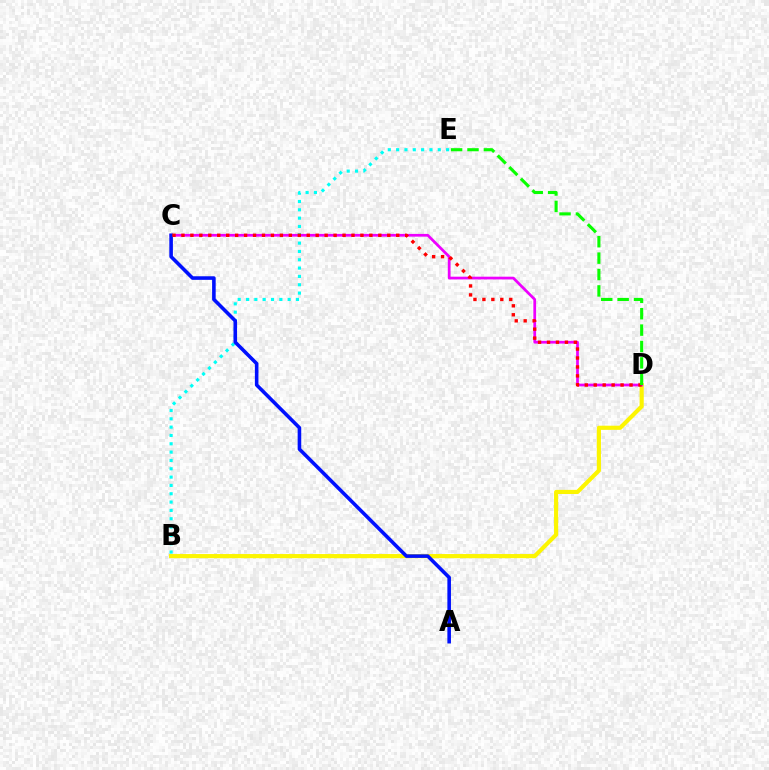{('B', 'D'): [{'color': '#fcf500', 'line_style': 'solid', 'thickness': 2.98}], ('C', 'D'): [{'color': '#ee00ff', 'line_style': 'solid', 'thickness': 1.97}, {'color': '#ff0000', 'line_style': 'dotted', 'thickness': 2.43}], ('B', 'E'): [{'color': '#00fff6', 'line_style': 'dotted', 'thickness': 2.26}], ('A', 'C'): [{'color': '#0010ff', 'line_style': 'solid', 'thickness': 2.58}], ('D', 'E'): [{'color': '#08ff00', 'line_style': 'dashed', 'thickness': 2.23}]}